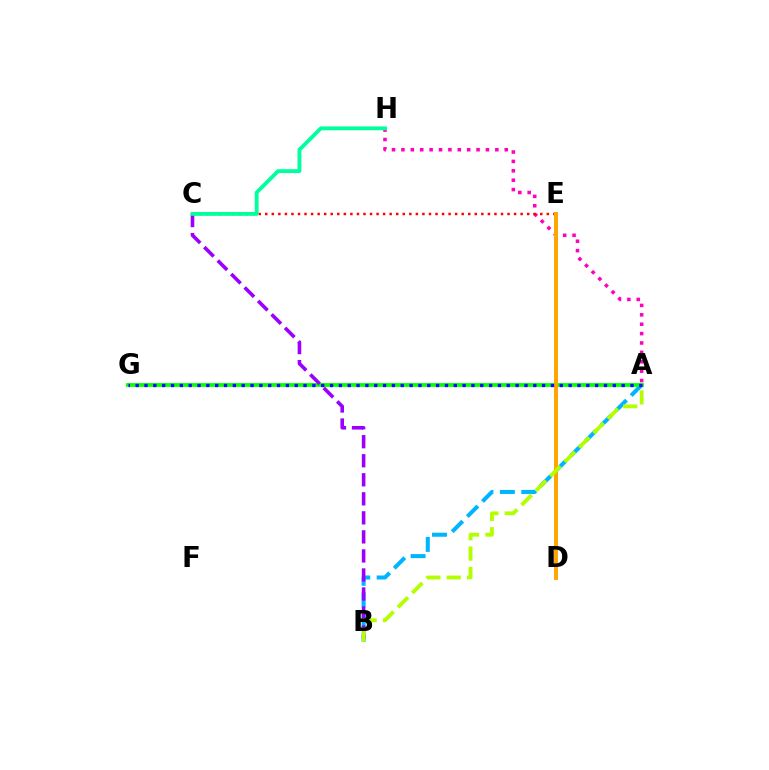{('A', 'H'): [{'color': '#ff00bd', 'line_style': 'dotted', 'thickness': 2.55}], ('C', 'E'): [{'color': '#ff0000', 'line_style': 'dotted', 'thickness': 1.78}], ('A', 'B'): [{'color': '#00b5ff', 'line_style': 'dashed', 'thickness': 2.91}, {'color': '#b3ff00', 'line_style': 'dashed', 'thickness': 2.77}], ('A', 'G'): [{'color': '#08ff00', 'line_style': 'solid', 'thickness': 2.71}, {'color': '#0010ff', 'line_style': 'dotted', 'thickness': 2.4}], ('B', 'C'): [{'color': '#9b00ff', 'line_style': 'dashed', 'thickness': 2.59}], ('D', 'E'): [{'color': '#ffa500', 'line_style': 'solid', 'thickness': 2.84}], ('C', 'H'): [{'color': '#00ff9d', 'line_style': 'solid', 'thickness': 2.76}]}